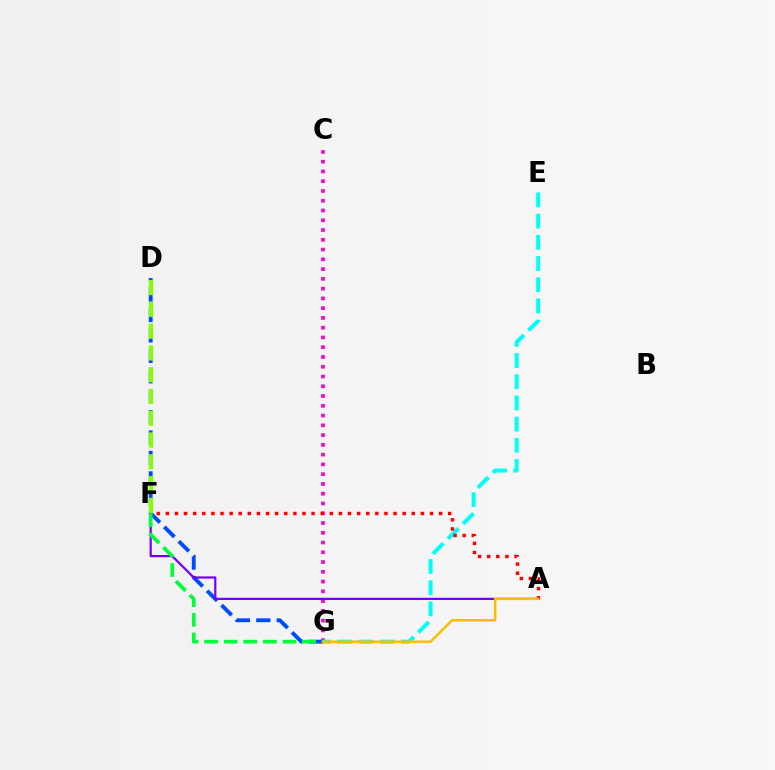{('C', 'G'): [{'color': '#ff00cf', 'line_style': 'dotted', 'thickness': 2.65}], ('D', 'G'): [{'color': '#004bff', 'line_style': 'dashed', 'thickness': 2.77}], ('E', 'G'): [{'color': '#00fff6', 'line_style': 'dashed', 'thickness': 2.88}], ('A', 'F'): [{'color': '#7200ff', 'line_style': 'solid', 'thickness': 1.6}, {'color': '#ff0000', 'line_style': 'dotted', 'thickness': 2.47}], ('D', 'F'): [{'color': '#84ff00', 'line_style': 'dashed', 'thickness': 2.96}], ('F', 'G'): [{'color': '#00ff39', 'line_style': 'dashed', 'thickness': 2.66}], ('A', 'G'): [{'color': '#ffbd00', 'line_style': 'solid', 'thickness': 1.8}]}